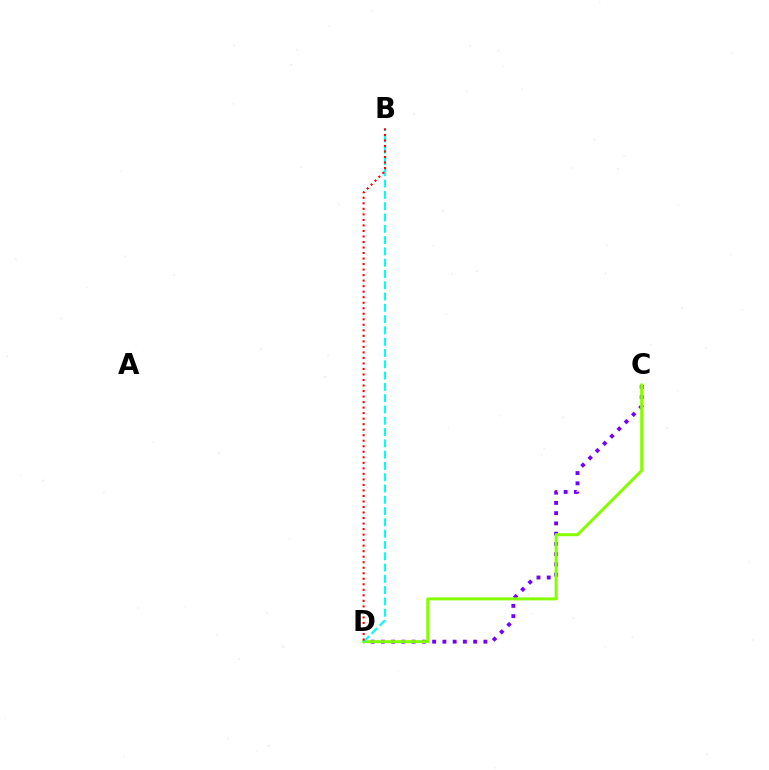{('C', 'D'): [{'color': '#7200ff', 'line_style': 'dotted', 'thickness': 2.78}, {'color': '#84ff00', 'line_style': 'solid', 'thickness': 2.14}], ('B', 'D'): [{'color': '#00fff6', 'line_style': 'dashed', 'thickness': 1.53}, {'color': '#ff0000', 'line_style': 'dotted', 'thickness': 1.5}]}